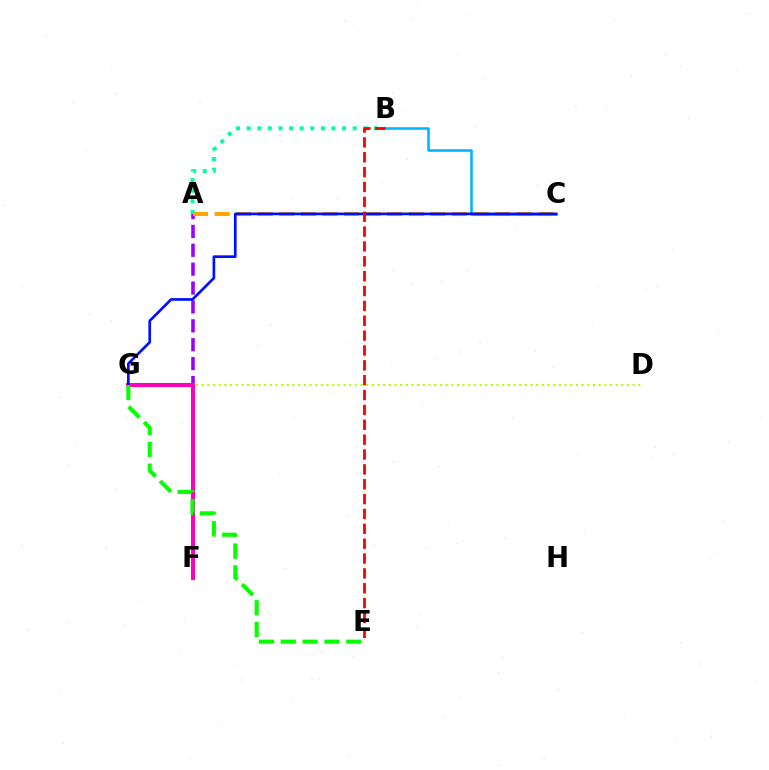{('A', 'F'): [{'color': '#9b00ff', 'line_style': 'dashed', 'thickness': 2.57}], ('A', 'C'): [{'color': '#ffa500', 'line_style': 'dashed', 'thickness': 2.93}], ('B', 'C'): [{'color': '#00b5ff', 'line_style': 'solid', 'thickness': 1.86}], ('D', 'G'): [{'color': '#b3ff00', 'line_style': 'dotted', 'thickness': 1.54}], ('A', 'B'): [{'color': '#00ff9d', 'line_style': 'dotted', 'thickness': 2.88}], ('F', 'G'): [{'color': '#ff00bd', 'line_style': 'solid', 'thickness': 2.92}], ('C', 'G'): [{'color': '#0010ff', 'line_style': 'solid', 'thickness': 1.94}], ('E', 'G'): [{'color': '#08ff00', 'line_style': 'dashed', 'thickness': 2.97}], ('B', 'E'): [{'color': '#ff0000', 'line_style': 'dashed', 'thickness': 2.02}]}